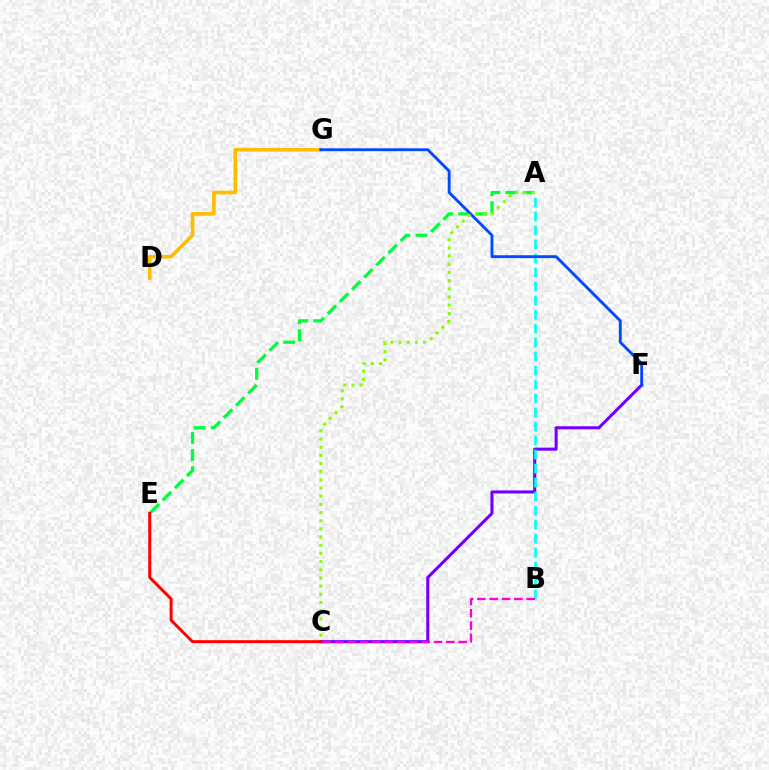{('A', 'E'): [{'color': '#00ff39', 'line_style': 'dashed', 'thickness': 2.34}], ('C', 'F'): [{'color': '#7200ff', 'line_style': 'solid', 'thickness': 2.22}], ('A', 'B'): [{'color': '#00fff6', 'line_style': 'dashed', 'thickness': 1.9}], ('D', 'G'): [{'color': '#ffbd00', 'line_style': 'solid', 'thickness': 2.6}], ('C', 'E'): [{'color': '#ff0000', 'line_style': 'solid', 'thickness': 2.14}], ('B', 'C'): [{'color': '#ff00cf', 'line_style': 'dashed', 'thickness': 1.67}], ('F', 'G'): [{'color': '#004bff', 'line_style': 'solid', 'thickness': 2.08}], ('A', 'C'): [{'color': '#84ff00', 'line_style': 'dotted', 'thickness': 2.22}]}